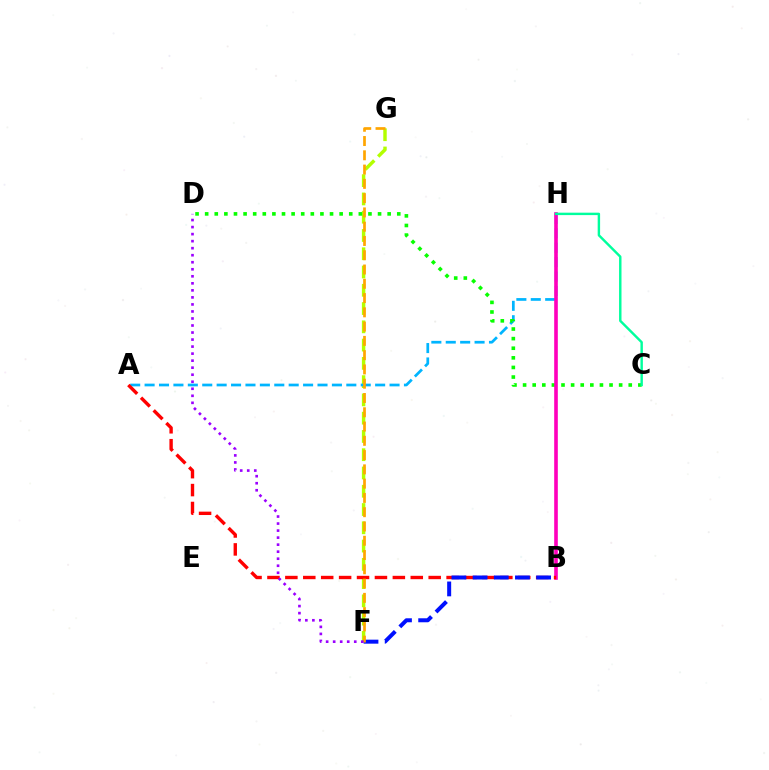{('F', 'G'): [{'color': '#b3ff00', 'line_style': 'dashed', 'thickness': 2.48}, {'color': '#ffa500', 'line_style': 'dashed', 'thickness': 1.94}], ('A', 'H'): [{'color': '#00b5ff', 'line_style': 'dashed', 'thickness': 1.96}], ('C', 'D'): [{'color': '#08ff00', 'line_style': 'dotted', 'thickness': 2.61}], ('B', 'H'): [{'color': '#ff00bd', 'line_style': 'solid', 'thickness': 2.61}], ('A', 'B'): [{'color': '#ff0000', 'line_style': 'dashed', 'thickness': 2.43}], ('B', 'F'): [{'color': '#0010ff', 'line_style': 'dashed', 'thickness': 2.88}], ('C', 'H'): [{'color': '#00ff9d', 'line_style': 'solid', 'thickness': 1.75}], ('D', 'F'): [{'color': '#9b00ff', 'line_style': 'dotted', 'thickness': 1.91}]}